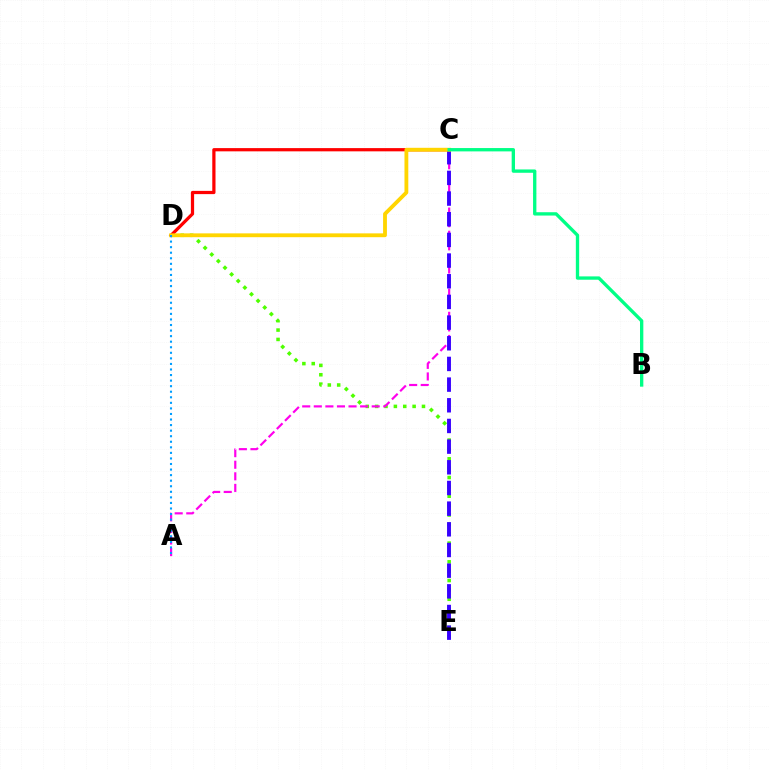{('D', 'E'): [{'color': '#4fff00', 'line_style': 'dotted', 'thickness': 2.54}], ('A', 'C'): [{'color': '#ff00ed', 'line_style': 'dashed', 'thickness': 1.57}], ('C', 'E'): [{'color': '#3700ff', 'line_style': 'dashed', 'thickness': 2.81}], ('C', 'D'): [{'color': '#ff0000', 'line_style': 'solid', 'thickness': 2.33}, {'color': '#ffd500', 'line_style': 'solid', 'thickness': 2.76}], ('B', 'C'): [{'color': '#00ff86', 'line_style': 'solid', 'thickness': 2.4}], ('A', 'D'): [{'color': '#009eff', 'line_style': 'dotted', 'thickness': 1.51}]}